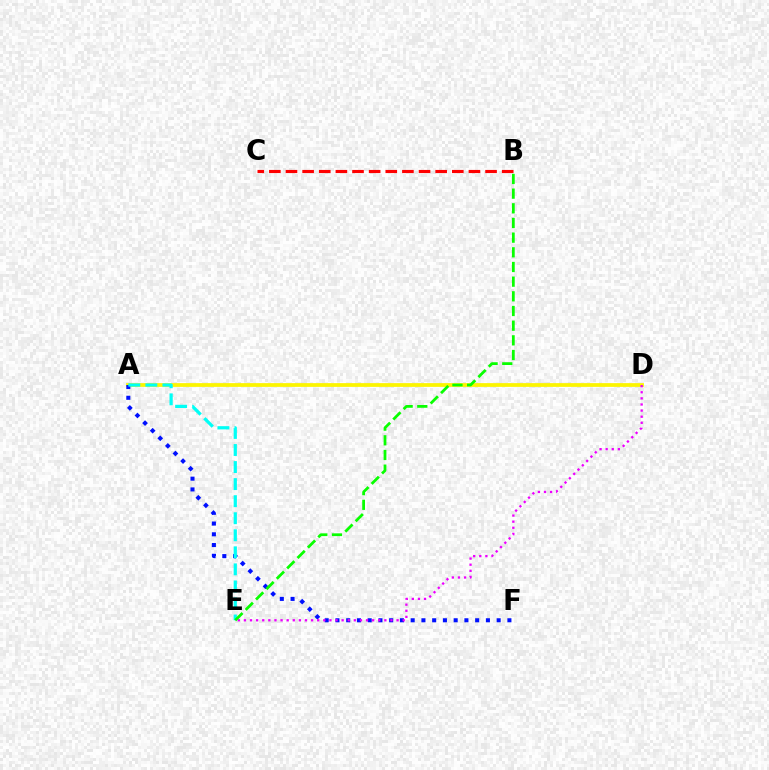{('B', 'C'): [{'color': '#ff0000', 'line_style': 'dashed', 'thickness': 2.26}], ('A', 'D'): [{'color': '#fcf500', 'line_style': 'solid', 'thickness': 2.7}], ('A', 'F'): [{'color': '#0010ff', 'line_style': 'dotted', 'thickness': 2.92}], ('A', 'E'): [{'color': '#00fff6', 'line_style': 'dashed', 'thickness': 2.32}], ('D', 'E'): [{'color': '#ee00ff', 'line_style': 'dotted', 'thickness': 1.66}], ('B', 'E'): [{'color': '#08ff00', 'line_style': 'dashed', 'thickness': 1.99}]}